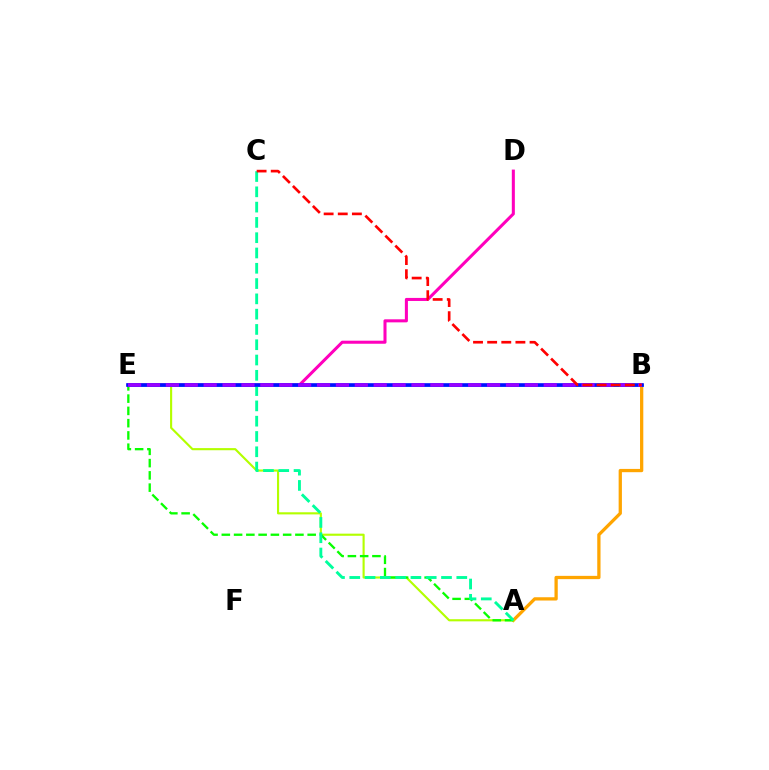{('D', 'E'): [{'color': '#ff00bd', 'line_style': 'solid', 'thickness': 2.19}], ('A', 'B'): [{'color': '#ffa500', 'line_style': 'solid', 'thickness': 2.36}], ('B', 'E'): [{'color': '#00b5ff', 'line_style': 'solid', 'thickness': 1.82}, {'color': '#0010ff', 'line_style': 'solid', 'thickness': 2.61}, {'color': '#9b00ff', 'line_style': 'dashed', 'thickness': 2.57}], ('A', 'E'): [{'color': '#b3ff00', 'line_style': 'solid', 'thickness': 1.54}, {'color': '#08ff00', 'line_style': 'dashed', 'thickness': 1.67}], ('A', 'C'): [{'color': '#00ff9d', 'line_style': 'dashed', 'thickness': 2.08}], ('B', 'C'): [{'color': '#ff0000', 'line_style': 'dashed', 'thickness': 1.92}]}